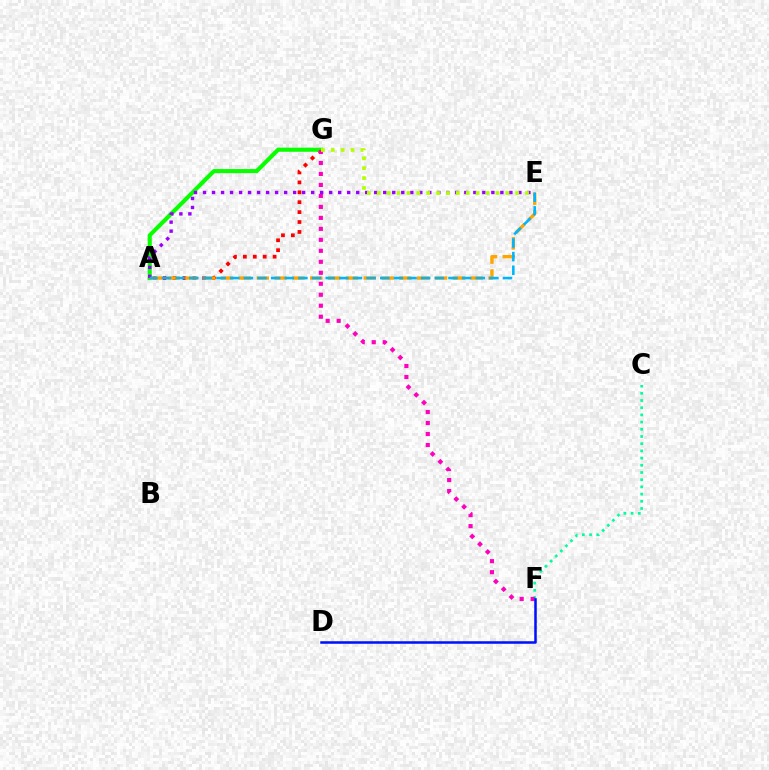{('C', 'F'): [{'color': '#00ff9d', 'line_style': 'dotted', 'thickness': 1.96}], ('A', 'G'): [{'color': '#ff0000', 'line_style': 'dotted', 'thickness': 2.69}, {'color': '#08ff00', 'line_style': 'solid', 'thickness': 2.96}], ('F', 'G'): [{'color': '#ff00bd', 'line_style': 'dotted', 'thickness': 2.98}], ('A', 'E'): [{'color': '#ffa500', 'line_style': 'dashed', 'thickness': 2.42}, {'color': '#9b00ff', 'line_style': 'dotted', 'thickness': 2.45}, {'color': '#00b5ff', 'line_style': 'dashed', 'thickness': 1.85}], ('D', 'F'): [{'color': '#0010ff', 'line_style': 'solid', 'thickness': 1.82}], ('E', 'G'): [{'color': '#b3ff00', 'line_style': 'dotted', 'thickness': 2.69}]}